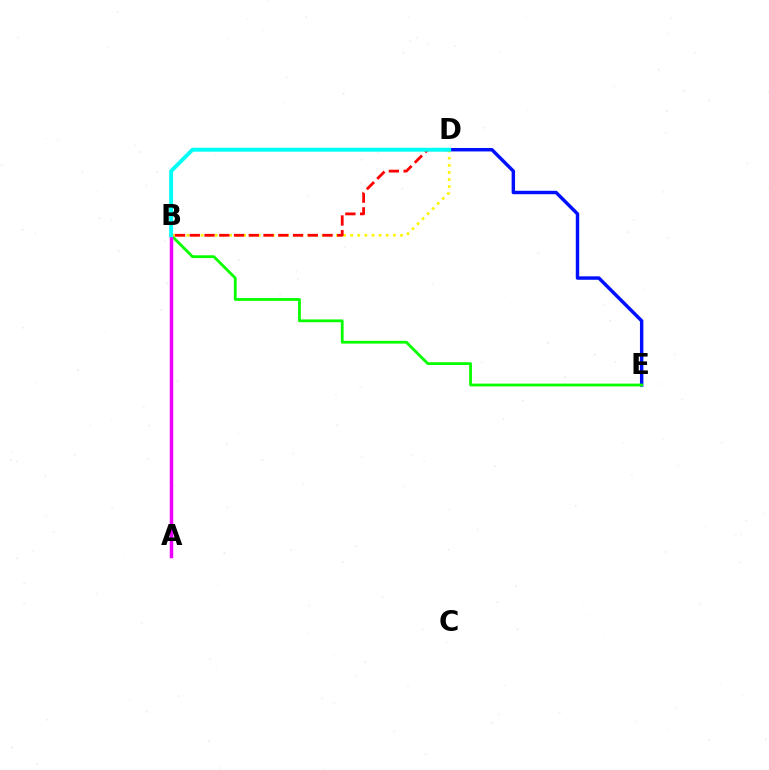{('D', 'E'): [{'color': '#0010ff', 'line_style': 'solid', 'thickness': 2.47}], ('B', 'E'): [{'color': '#08ff00', 'line_style': 'solid', 'thickness': 2.01}], ('B', 'D'): [{'color': '#fcf500', 'line_style': 'dotted', 'thickness': 1.94}, {'color': '#ff0000', 'line_style': 'dashed', 'thickness': 2.0}, {'color': '#00fff6', 'line_style': 'solid', 'thickness': 2.81}], ('A', 'B'): [{'color': '#ee00ff', 'line_style': 'solid', 'thickness': 2.51}]}